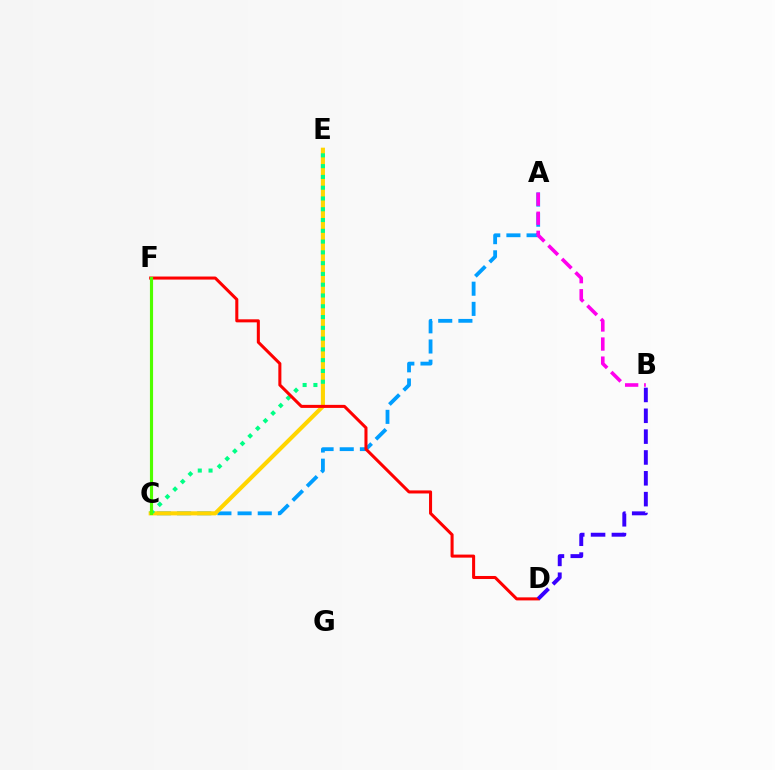{('A', 'C'): [{'color': '#009eff', 'line_style': 'dashed', 'thickness': 2.74}], ('A', 'B'): [{'color': '#ff00ed', 'line_style': 'dashed', 'thickness': 2.59}], ('C', 'E'): [{'color': '#ffd500', 'line_style': 'solid', 'thickness': 2.94}, {'color': '#00ff86', 'line_style': 'dotted', 'thickness': 2.93}], ('D', 'F'): [{'color': '#ff0000', 'line_style': 'solid', 'thickness': 2.19}], ('B', 'D'): [{'color': '#3700ff', 'line_style': 'dashed', 'thickness': 2.83}], ('C', 'F'): [{'color': '#4fff00', 'line_style': 'solid', 'thickness': 2.26}]}